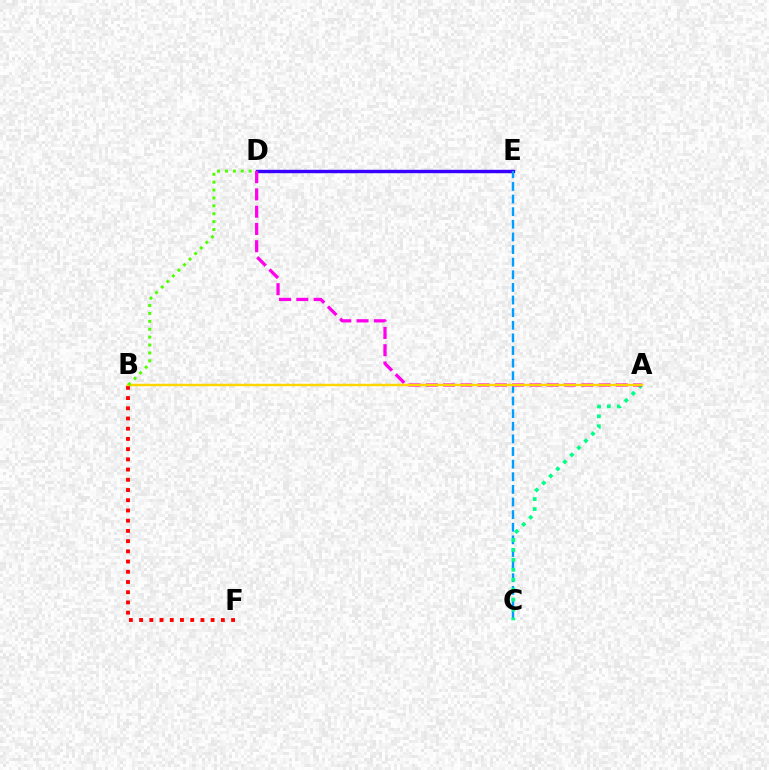{('D', 'E'): [{'color': '#3700ff', 'line_style': 'solid', 'thickness': 2.44}], ('C', 'E'): [{'color': '#009eff', 'line_style': 'dashed', 'thickness': 1.71}], ('A', 'C'): [{'color': '#00ff86', 'line_style': 'dotted', 'thickness': 2.7}], ('A', 'D'): [{'color': '#ff00ed', 'line_style': 'dashed', 'thickness': 2.35}], ('B', 'F'): [{'color': '#ff0000', 'line_style': 'dotted', 'thickness': 2.78}], ('A', 'B'): [{'color': '#ffd500', 'line_style': 'solid', 'thickness': 1.76}], ('B', 'D'): [{'color': '#4fff00', 'line_style': 'dotted', 'thickness': 2.14}]}